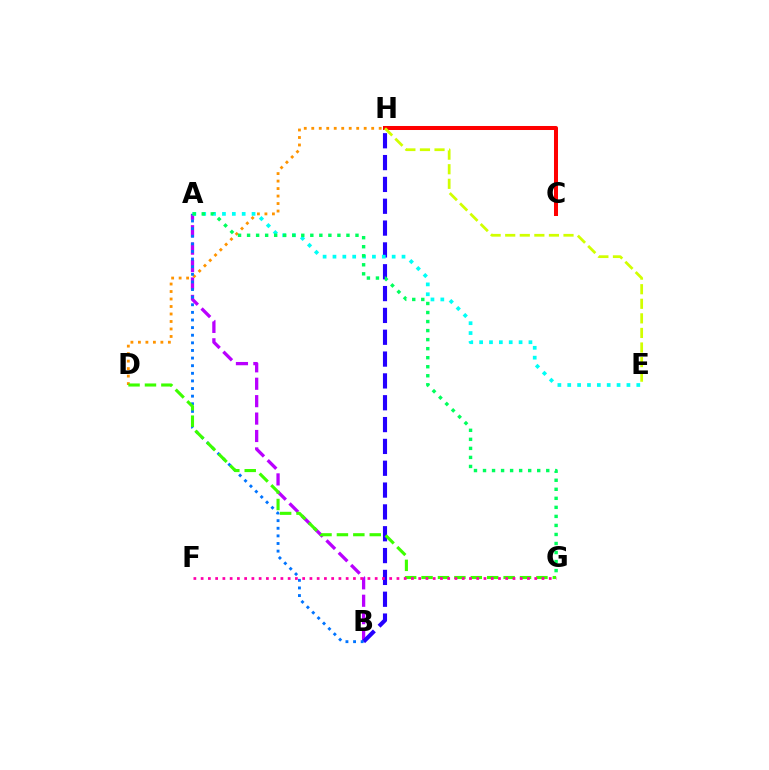{('A', 'B'): [{'color': '#b900ff', 'line_style': 'dashed', 'thickness': 2.37}, {'color': '#0074ff', 'line_style': 'dotted', 'thickness': 2.07}], ('C', 'H'): [{'color': '#ff0000', 'line_style': 'solid', 'thickness': 2.89}], ('E', 'H'): [{'color': '#d1ff00', 'line_style': 'dashed', 'thickness': 1.98}], ('B', 'H'): [{'color': '#2500ff', 'line_style': 'dashed', 'thickness': 2.97}], ('A', 'E'): [{'color': '#00fff6', 'line_style': 'dotted', 'thickness': 2.68}], ('D', 'H'): [{'color': '#ff9400', 'line_style': 'dotted', 'thickness': 2.04}], ('D', 'G'): [{'color': '#3dff00', 'line_style': 'dashed', 'thickness': 2.23}], ('A', 'G'): [{'color': '#00ff5c', 'line_style': 'dotted', 'thickness': 2.45}], ('F', 'G'): [{'color': '#ff00ac', 'line_style': 'dotted', 'thickness': 1.97}]}